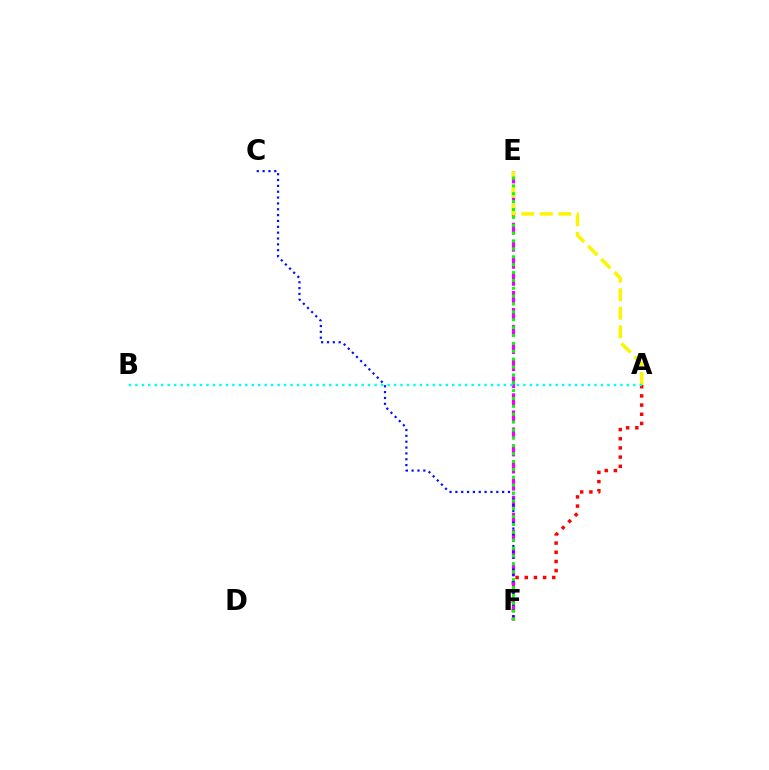{('A', 'F'): [{'color': '#ff0000', 'line_style': 'dotted', 'thickness': 2.49}], ('E', 'F'): [{'color': '#ee00ff', 'line_style': 'dashed', 'thickness': 2.32}, {'color': '#08ff00', 'line_style': 'dotted', 'thickness': 2.14}], ('C', 'F'): [{'color': '#0010ff', 'line_style': 'dotted', 'thickness': 1.59}], ('A', 'E'): [{'color': '#fcf500', 'line_style': 'dashed', 'thickness': 2.52}], ('A', 'B'): [{'color': '#00fff6', 'line_style': 'dotted', 'thickness': 1.76}]}